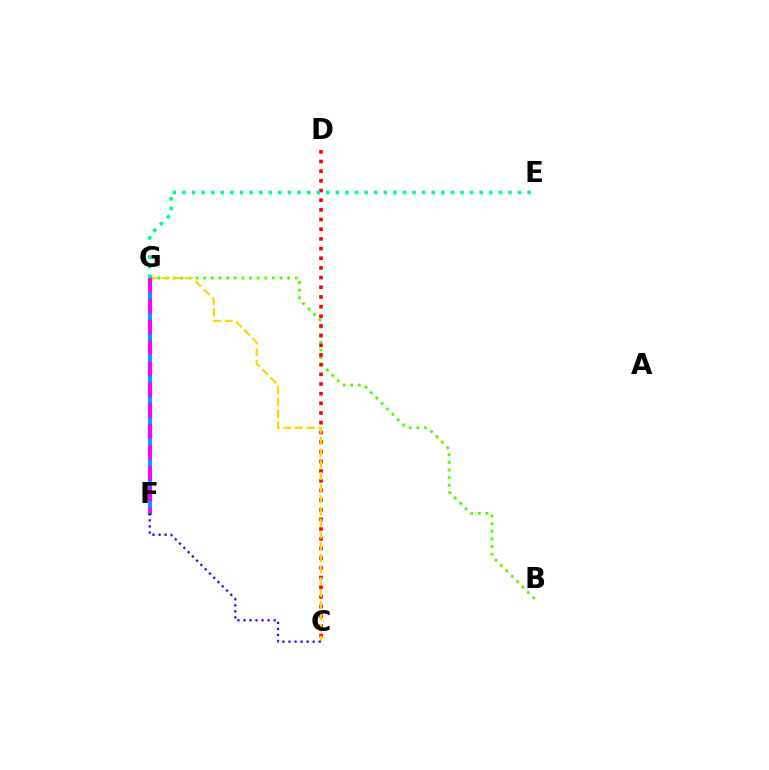{('B', 'G'): [{'color': '#4fff00', 'line_style': 'dotted', 'thickness': 2.07}], ('C', 'D'): [{'color': '#ff0000', 'line_style': 'dotted', 'thickness': 2.63}], ('C', 'G'): [{'color': '#ffd500', 'line_style': 'dashed', 'thickness': 1.59}], ('F', 'G'): [{'color': '#009eff', 'line_style': 'solid', 'thickness': 2.95}, {'color': '#ff00ed', 'line_style': 'dashed', 'thickness': 2.84}], ('E', 'G'): [{'color': '#00ff86', 'line_style': 'dotted', 'thickness': 2.6}], ('C', 'F'): [{'color': '#3700ff', 'line_style': 'dotted', 'thickness': 1.64}]}